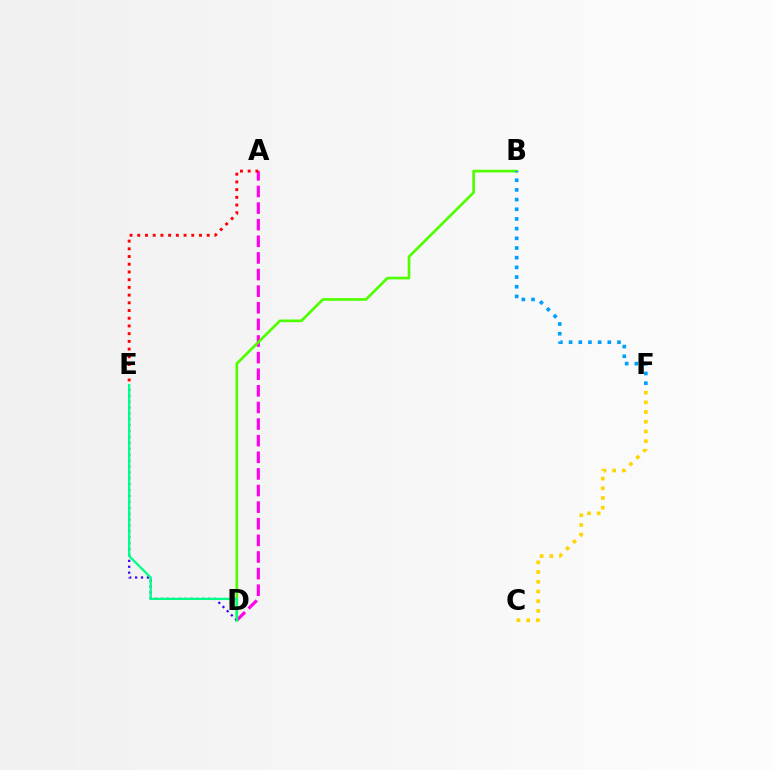{('A', 'D'): [{'color': '#ff00ed', 'line_style': 'dashed', 'thickness': 2.26}], ('B', 'D'): [{'color': '#4fff00', 'line_style': 'solid', 'thickness': 1.94}], ('C', 'F'): [{'color': '#ffd500', 'line_style': 'dotted', 'thickness': 2.64}], ('D', 'E'): [{'color': '#3700ff', 'line_style': 'dotted', 'thickness': 1.6}, {'color': '#00ff86', 'line_style': 'solid', 'thickness': 1.64}], ('A', 'E'): [{'color': '#ff0000', 'line_style': 'dotted', 'thickness': 2.1}], ('B', 'F'): [{'color': '#009eff', 'line_style': 'dotted', 'thickness': 2.63}]}